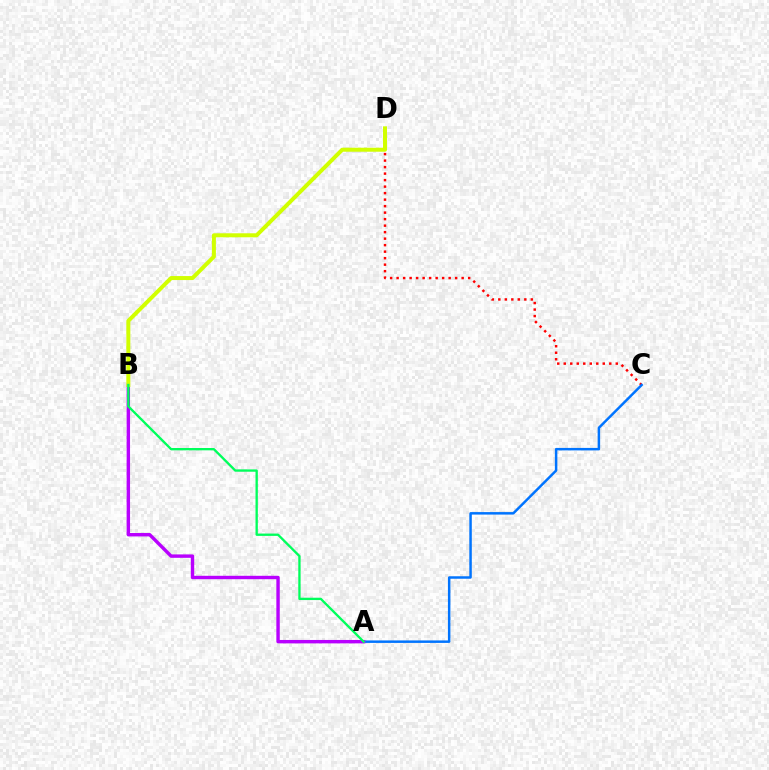{('C', 'D'): [{'color': '#ff0000', 'line_style': 'dotted', 'thickness': 1.77}], ('A', 'C'): [{'color': '#0074ff', 'line_style': 'solid', 'thickness': 1.79}], ('A', 'B'): [{'color': '#b900ff', 'line_style': 'solid', 'thickness': 2.45}, {'color': '#00ff5c', 'line_style': 'solid', 'thickness': 1.68}], ('B', 'D'): [{'color': '#d1ff00', 'line_style': 'solid', 'thickness': 2.88}]}